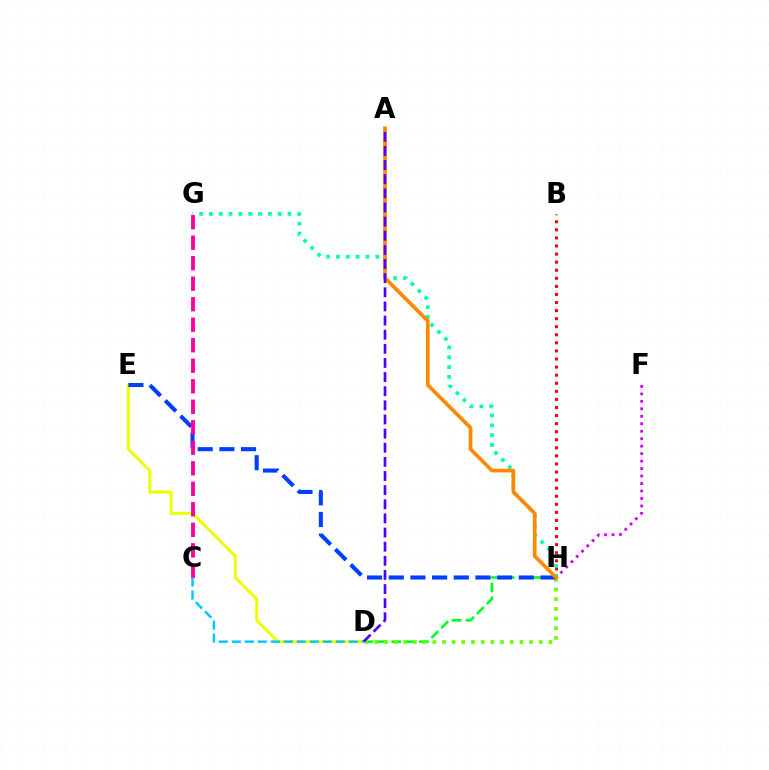{('D', 'H'): [{'color': '#00ff27', 'line_style': 'dashed', 'thickness': 1.88}, {'color': '#66ff00', 'line_style': 'dotted', 'thickness': 2.63}], ('F', 'H'): [{'color': '#d600ff', 'line_style': 'dotted', 'thickness': 2.03}], ('D', 'E'): [{'color': '#eeff00', 'line_style': 'solid', 'thickness': 2.13}], ('B', 'H'): [{'color': '#ff0000', 'line_style': 'dotted', 'thickness': 2.19}], ('E', 'H'): [{'color': '#003fff', 'line_style': 'dashed', 'thickness': 2.94}], ('G', 'H'): [{'color': '#00ffaf', 'line_style': 'dotted', 'thickness': 2.67}], ('A', 'H'): [{'color': '#ff8800', 'line_style': 'solid', 'thickness': 2.65}], ('C', 'G'): [{'color': '#ff00a0', 'line_style': 'dashed', 'thickness': 2.79}], ('C', 'D'): [{'color': '#00c7ff', 'line_style': 'dashed', 'thickness': 1.77}], ('A', 'D'): [{'color': '#4f00ff', 'line_style': 'dashed', 'thickness': 1.92}]}